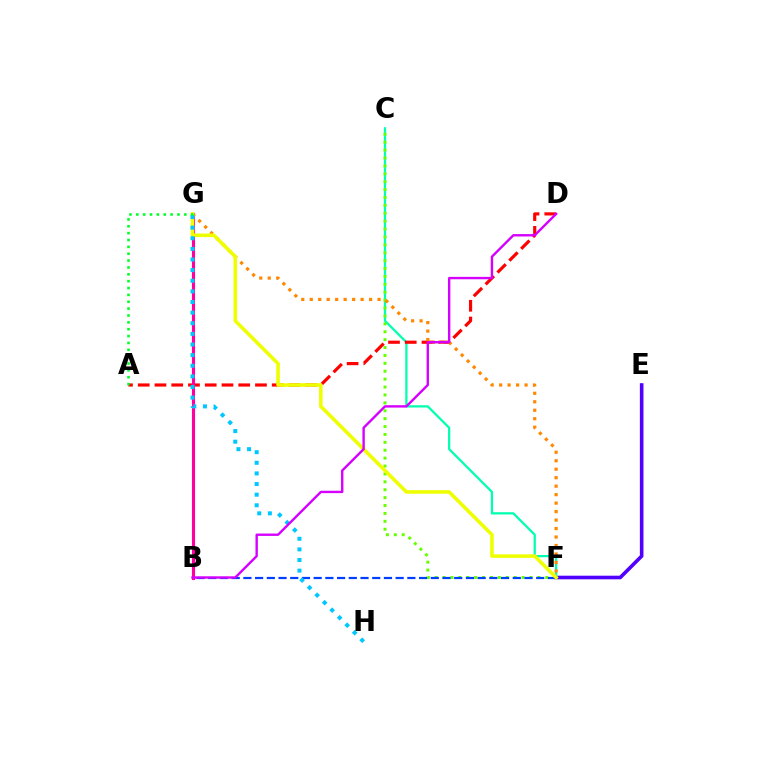{('E', 'F'): [{'color': '#4f00ff', 'line_style': 'solid', 'thickness': 2.6}], ('C', 'F'): [{'color': '#00ffaf', 'line_style': 'solid', 'thickness': 1.61}, {'color': '#66ff00', 'line_style': 'dotted', 'thickness': 2.15}], ('A', 'D'): [{'color': '#ff0000', 'line_style': 'dashed', 'thickness': 2.28}], ('B', 'G'): [{'color': '#ff00a0', 'line_style': 'solid', 'thickness': 2.24}], ('B', 'F'): [{'color': '#003fff', 'line_style': 'dashed', 'thickness': 1.59}], ('F', 'G'): [{'color': '#ff8800', 'line_style': 'dotted', 'thickness': 2.3}, {'color': '#eeff00', 'line_style': 'solid', 'thickness': 2.57}], ('G', 'H'): [{'color': '#00c7ff', 'line_style': 'dotted', 'thickness': 2.89}], ('A', 'G'): [{'color': '#00ff27', 'line_style': 'dotted', 'thickness': 1.86}], ('B', 'D'): [{'color': '#d600ff', 'line_style': 'solid', 'thickness': 1.72}]}